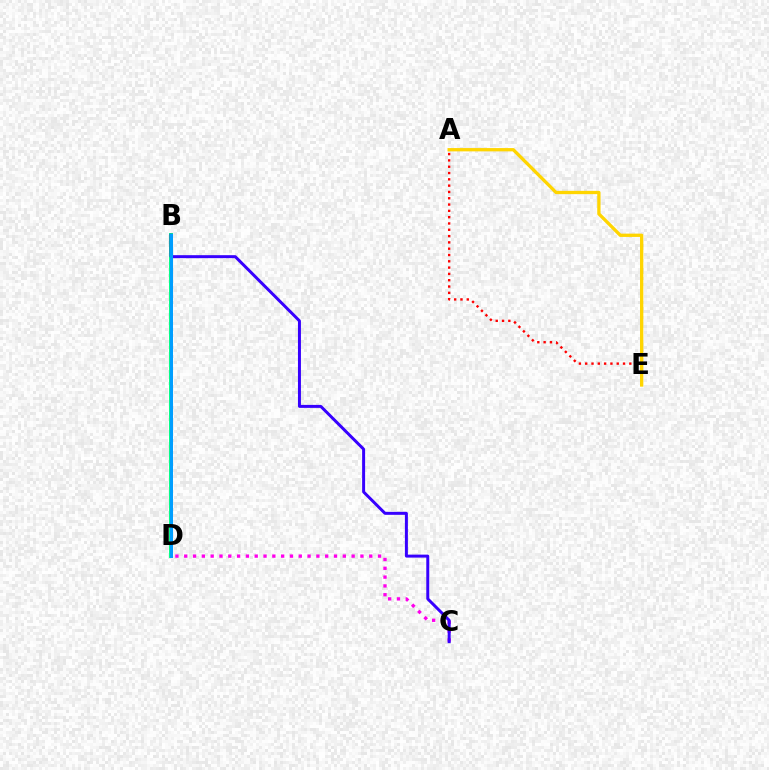{('C', 'D'): [{'color': '#ff00ed', 'line_style': 'dotted', 'thickness': 2.39}], ('B', 'D'): [{'color': '#00ff86', 'line_style': 'solid', 'thickness': 2.83}, {'color': '#4fff00', 'line_style': 'solid', 'thickness': 2.1}, {'color': '#009eff', 'line_style': 'solid', 'thickness': 2.18}], ('B', 'C'): [{'color': '#3700ff', 'line_style': 'solid', 'thickness': 2.15}], ('A', 'E'): [{'color': '#ff0000', 'line_style': 'dotted', 'thickness': 1.71}, {'color': '#ffd500', 'line_style': 'solid', 'thickness': 2.38}]}